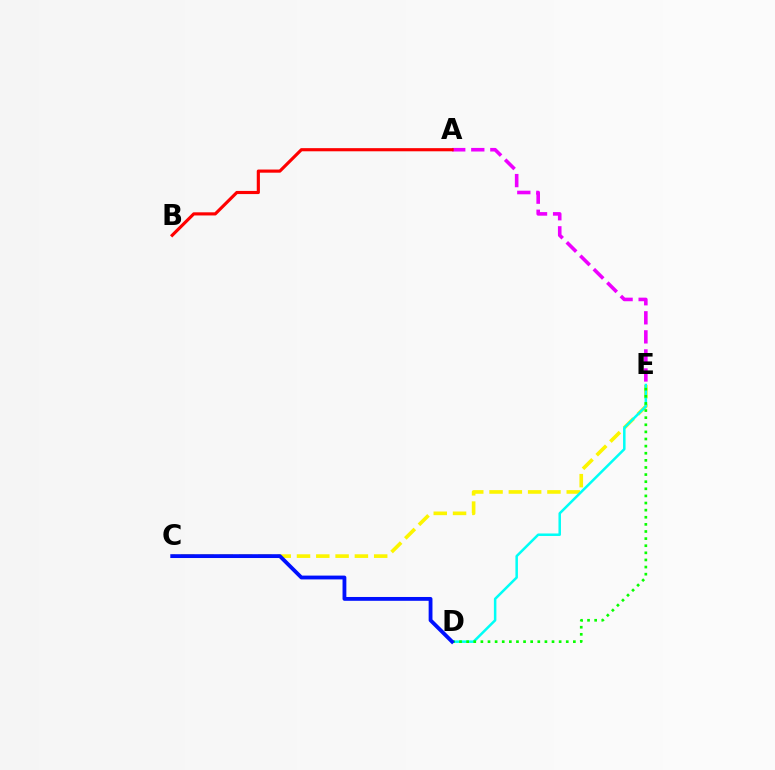{('C', 'E'): [{'color': '#fcf500', 'line_style': 'dashed', 'thickness': 2.62}], ('D', 'E'): [{'color': '#00fff6', 'line_style': 'solid', 'thickness': 1.81}, {'color': '#08ff00', 'line_style': 'dotted', 'thickness': 1.93}], ('A', 'E'): [{'color': '#ee00ff', 'line_style': 'dashed', 'thickness': 2.59}], ('C', 'D'): [{'color': '#0010ff', 'line_style': 'solid', 'thickness': 2.75}], ('A', 'B'): [{'color': '#ff0000', 'line_style': 'solid', 'thickness': 2.26}]}